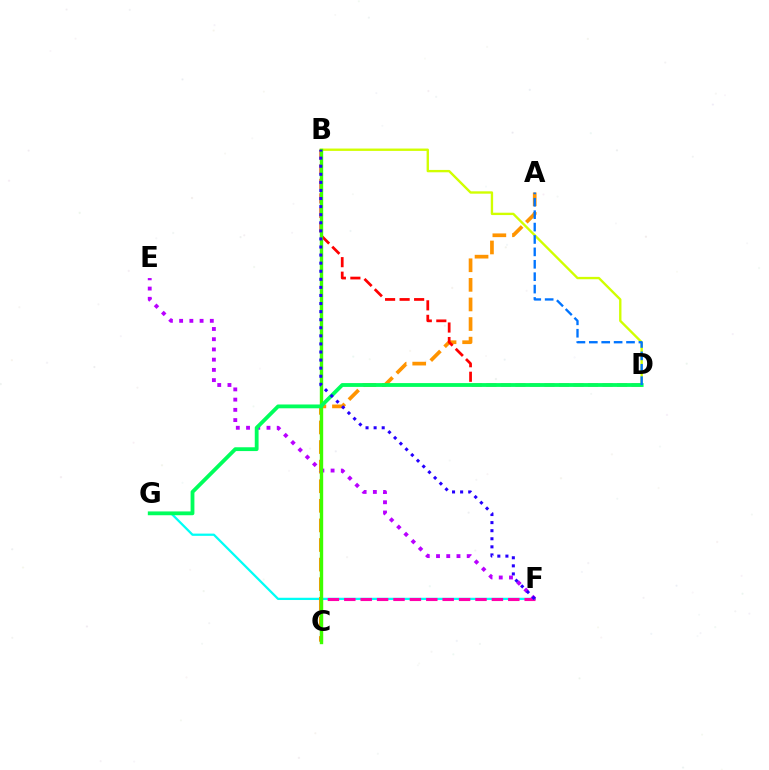{('F', 'G'): [{'color': '#00fff6', 'line_style': 'solid', 'thickness': 1.62}], ('A', 'C'): [{'color': '#ff9400', 'line_style': 'dashed', 'thickness': 2.66}], ('C', 'F'): [{'color': '#ff00ac', 'line_style': 'dashed', 'thickness': 2.23}], ('B', 'D'): [{'color': '#ff0000', 'line_style': 'dashed', 'thickness': 1.97}, {'color': '#d1ff00', 'line_style': 'solid', 'thickness': 1.7}], ('E', 'F'): [{'color': '#b900ff', 'line_style': 'dotted', 'thickness': 2.78}], ('B', 'C'): [{'color': '#3dff00', 'line_style': 'solid', 'thickness': 2.43}], ('D', 'G'): [{'color': '#00ff5c', 'line_style': 'solid', 'thickness': 2.74}], ('A', 'D'): [{'color': '#0074ff', 'line_style': 'dashed', 'thickness': 1.68}], ('B', 'F'): [{'color': '#2500ff', 'line_style': 'dotted', 'thickness': 2.19}]}